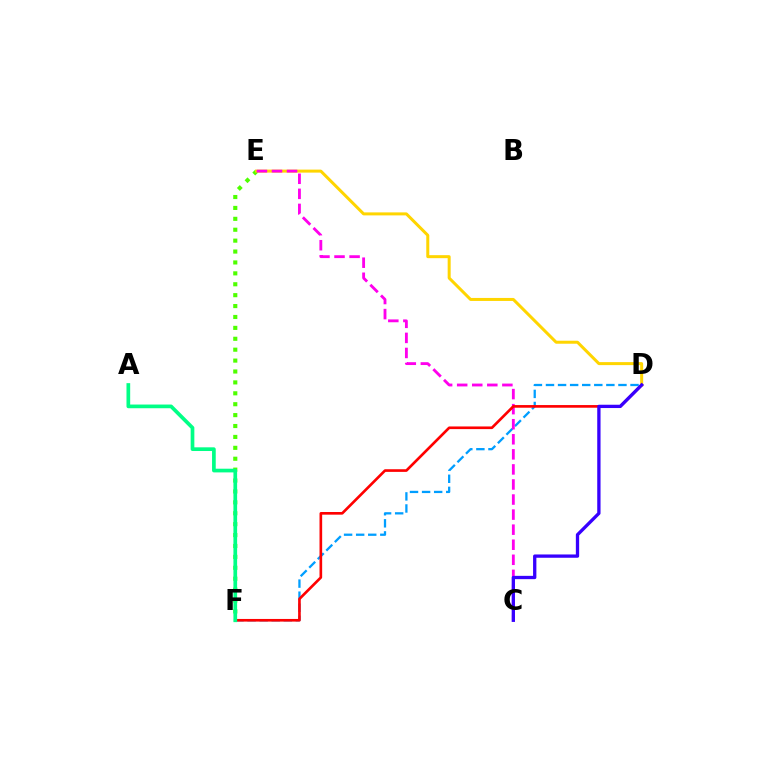{('D', 'F'): [{'color': '#009eff', 'line_style': 'dashed', 'thickness': 1.64}, {'color': '#ff0000', 'line_style': 'solid', 'thickness': 1.91}], ('E', 'F'): [{'color': '#4fff00', 'line_style': 'dotted', 'thickness': 2.96}], ('D', 'E'): [{'color': '#ffd500', 'line_style': 'solid', 'thickness': 2.16}], ('C', 'E'): [{'color': '#ff00ed', 'line_style': 'dashed', 'thickness': 2.05}], ('C', 'D'): [{'color': '#3700ff', 'line_style': 'solid', 'thickness': 2.38}], ('A', 'F'): [{'color': '#00ff86', 'line_style': 'solid', 'thickness': 2.66}]}